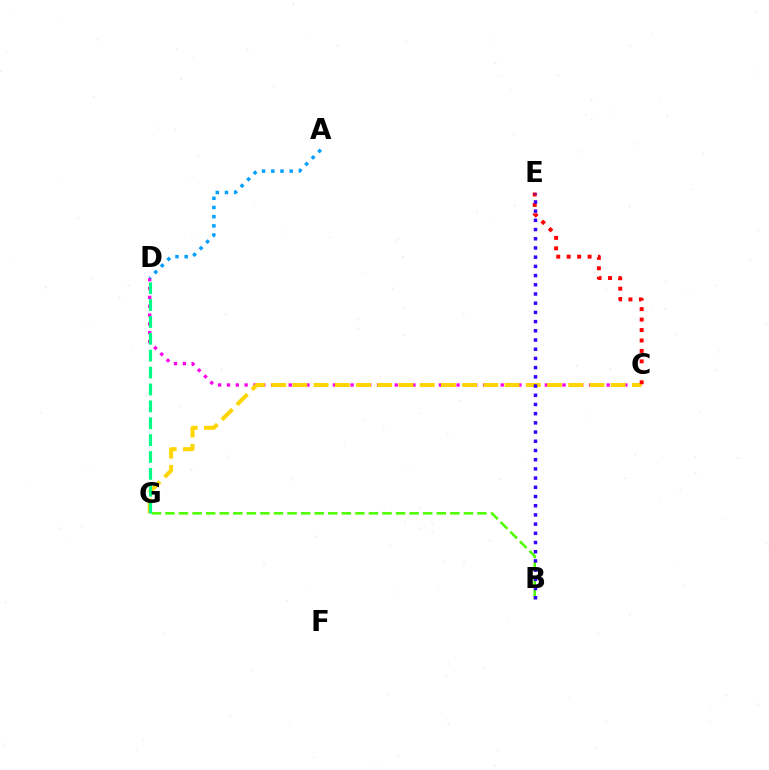{('C', 'D'): [{'color': '#ff00ed', 'line_style': 'dotted', 'thickness': 2.4}], ('C', 'G'): [{'color': '#ffd500', 'line_style': 'dashed', 'thickness': 2.88}], ('C', 'E'): [{'color': '#ff0000', 'line_style': 'dotted', 'thickness': 2.84}], ('B', 'G'): [{'color': '#4fff00', 'line_style': 'dashed', 'thickness': 1.84}], ('B', 'E'): [{'color': '#3700ff', 'line_style': 'dotted', 'thickness': 2.5}], ('D', 'G'): [{'color': '#00ff86', 'line_style': 'dashed', 'thickness': 2.29}], ('A', 'D'): [{'color': '#009eff', 'line_style': 'dotted', 'thickness': 2.5}]}